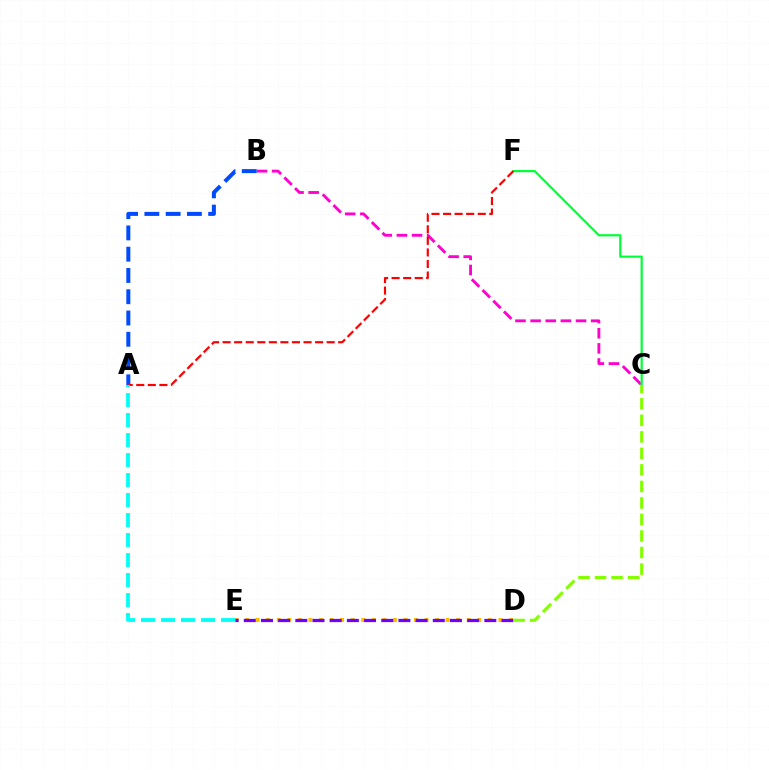{('B', 'C'): [{'color': '#ff00cf', 'line_style': 'dashed', 'thickness': 2.06}], ('A', 'B'): [{'color': '#004bff', 'line_style': 'dashed', 'thickness': 2.89}], ('D', 'E'): [{'color': '#ffbd00', 'line_style': 'dotted', 'thickness': 2.87}, {'color': '#7200ff', 'line_style': 'dashed', 'thickness': 2.33}], ('C', 'F'): [{'color': '#00ff39', 'line_style': 'solid', 'thickness': 1.59}], ('A', 'F'): [{'color': '#ff0000', 'line_style': 'dashed', 'thickness': 1.57}], ('A', 'E'): [{'color': '#00fff6', 'line_style': 'dashed', 'thickness': 2.72}], ('C', 'D'): [{'color': '#84ff00', 'line_style': 'dashed', 'thickness': 2.24}]}